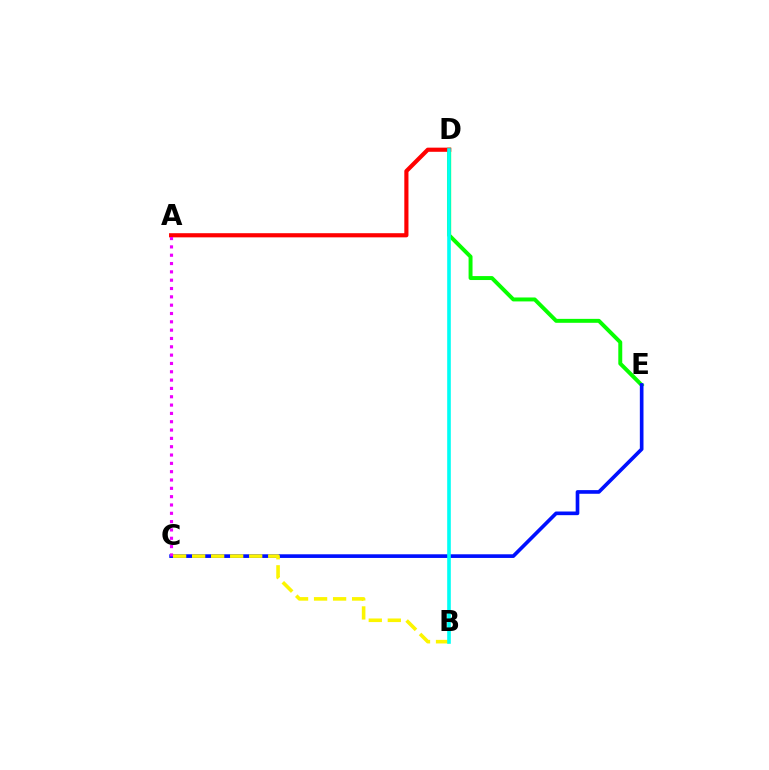{('D', 'E'): [{'color': '#08ff00', 'line_style': 'solid', 'thickness': 2.84}], ('C', 'E'): [{'color': '#0010ff', 'line_style': 'solid', 'thickness': 2.63}], ('A', 'D'): [{'color': '#ff0000', 'line_style': 'solid', 'thickness': 2.99}], ('B', 'C'): [{'color': '#fcf500', 'line_style': 'dashed', 'thickness': 2.58}], ('A', 'C'): [{'color': '#ee00ff', 'line_style': 'dotted', 'thickness': 2.26}], ('B', 'D'): [{'color': '#00fff6', 'line_style': 'solid', 'thickness': 2.61}]}